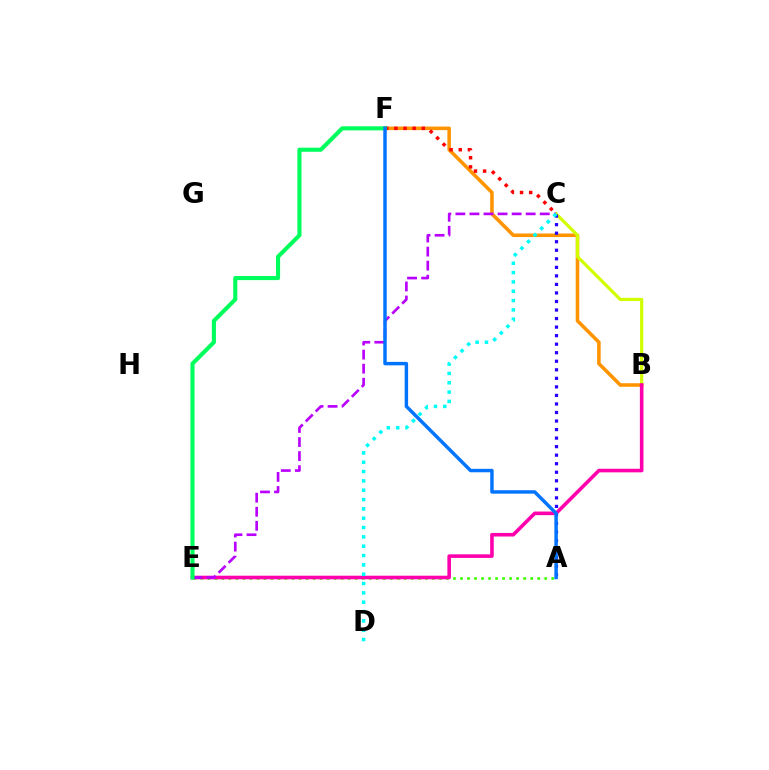{('A', 'E'): [{'color': '#3dff00', 'line_style': 'dotted', 'thickness': 1.91}], ('B', 'F'): [{'color': '#ff9400', 'line_style': 'solid', 'thickness': 2.56}], ('C', 'F'): [{'color': '#ff0000', 'line_style': 'dotted', 'thickness': 2.49}], ('B', 'C'): [{'color': '#d1ff00', 'line_style': 'solid', 'thickness': 2.28}], ('B', 'E'): [{'color': '#ff00ac', 'line_style': 'solid', 'thickness': 2.58}], ('C', 'E'): [{'color': '#b900ff', 'line_style': 'dashed', 'thickness': 1.91}], ('A', 'C'): [{'color': '#2500ff', 'line_style': 'dotted', 'thickness': 2.32}], ('E', 'F'): [{'color': '#00ff5c', 'line_style': 'solid', 'thickness': 2.95}], ('C', 'D'): [{'color': '#00fff6', 'line_style': 'dotted', 'thickness': 2.54}], ('A', 'F'): [{'color': '#0074ff', 'line_style': 'solid', 'thickness': 2.48}]}